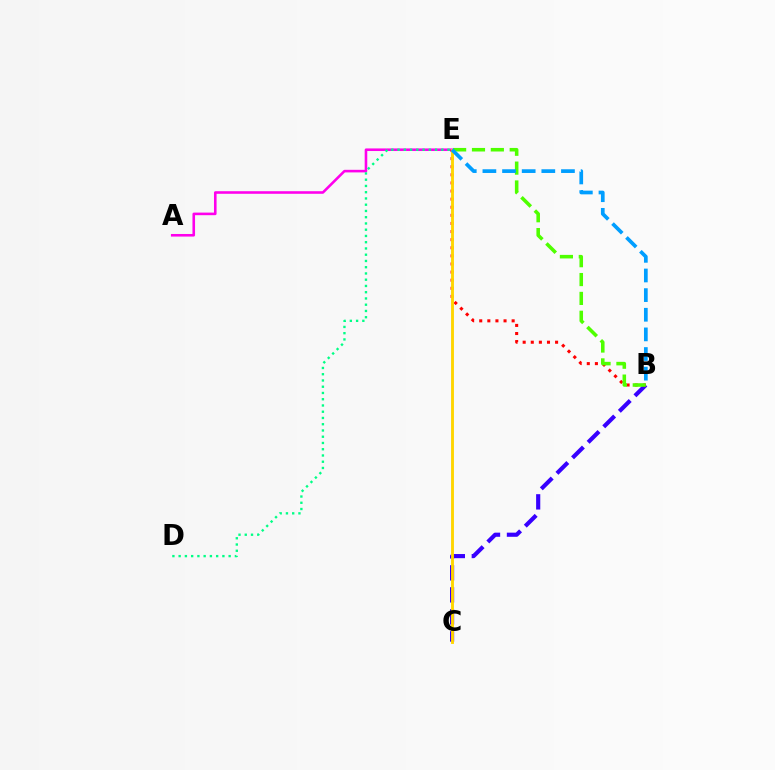{('B', 'C'): [{'color': '#3700ff', 'line_style': 'dashed', 'thickness': 2.99}], ('A', 'E'): [{'color': '#ff00ed', 'line_style': 'solid', 'thickness': 1.86}], ('B', 'E'): [{'color': '#ff0000', 'line_style': 'dotted', 'thickness': 2.2}, {'color': '#4fff00', 'line_style': 'dashed', 'thickness': 2.56}, {'color': '#009eff', 'line_style': 'dashed', 'thickness': 2.67}], ('D', 'E'): [{'color': '#00ff86', 'line_style': 'dotted', 'thickness': 1.7}], ('C', 'E'): [{'color': '#ffd500', 'line_style': 'solid', 'thickness': 2.07}]}